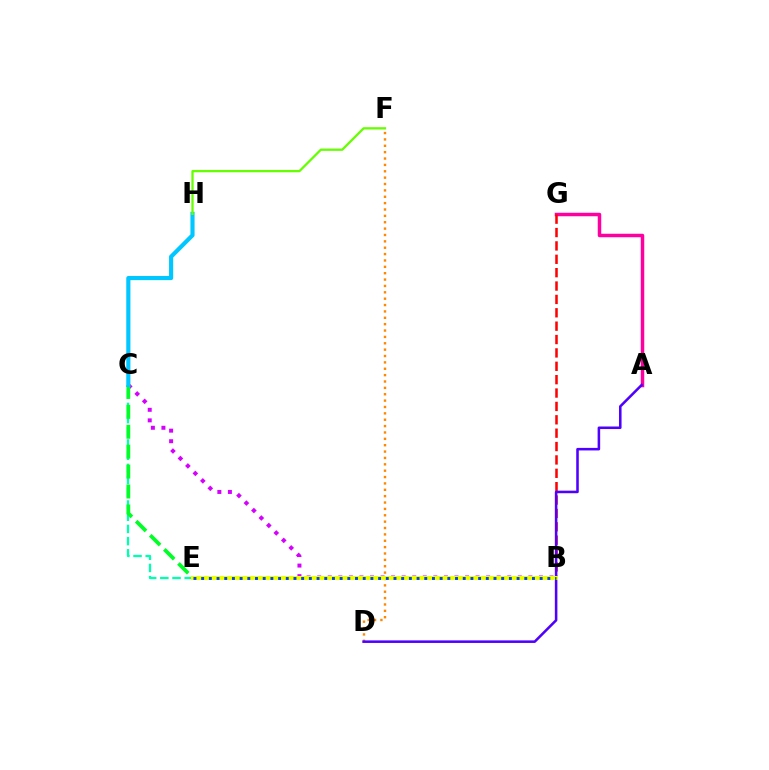{('B', 'C'): [{'color': '#d600ff', 'line_style': 'dotted', 'thickness': 2.87}], ('A', 'G'): [{'color': '#ff00a0', 'line_style': 'solid', 'thickness': 2.52}], ('B', 'G'): [{'color': '#ff0000', 'line_style': 'dashed', 'thickness': 1.82}], ('D', 'F'): [{'color': '#ff8800', 'line_style': 'dotted', 'thickness': 1.73}], ('A', 'D'): [{'color': '#4f00ff', 'line_style': 'solid', 'thickness': 1.84}], ('C', 'E'): [{'color': '#00ffaf', 'line_style': 'dashed', 'thickness': 1.66}, {'color': '#00ff27', 'line_style': 'dashed', 'thickness': 2.71}], ('B', 'E'): [{'color': '#eeff00', 'line_style': 'solid', 'thickness': 2.89}, {'color': '#003fff', 'line_style': 'dotted', 'thickness': 2.09}], ('C', 'H'): [{'color': '#00c7ff', 'line_style': 'solid', 'thickness': 2.99}], ('F', 'H'): [{'color': '#66ff00', 'line_style': 'solid', 'thickness': 1.65}]}